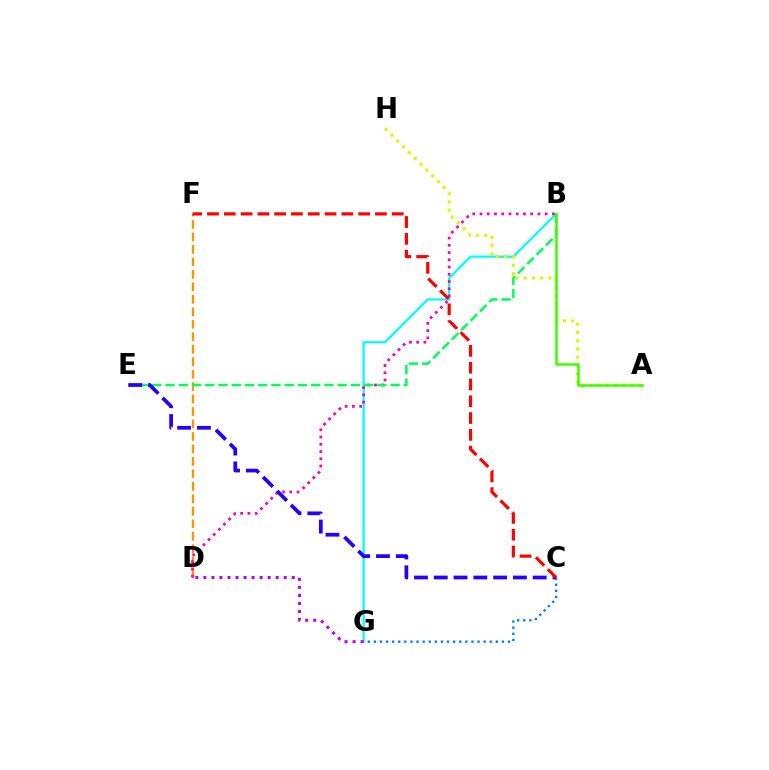{('D', 'F'): [{'color': '#ff9400', 'line_style': 'dashed', 'thickness': 1.69}], ('B', 'G'): [{'color': '#00fff6', 'line_style': 'solid', 'thickness': 1.59}], ('C', 'G'): [{'color': '#0074ff', 'line_style': 'dotted', 'thickness': 1.66}], ('B', 'D'): [{'color': '#ff00ac', 'line_style': 'dotted', 'thickness': 1.97}], ('A', 'H'): [{'color': '#d1ff00', 'line_style': 'dotted', 'thickness': 2.23}], ('B', 'E'): [{'color': '#00ff5c', 'line_style': 'dashed', 'thickness': 1.8}], ('C', 'E'): [{'color': '#2500ff', 'line_style': 'dashed', 'thickness': 2.69}], ('A', 'B'): [{'color': '#3dff00', 'line_style': 'solid', 'thickness': 1.82}], ('C', 'F'): [{'color': '#ff0000', 'line_style': 'dashed', 'thickness': 2.28}], ('D', 'G'): [{'color': '#b900ff', 'line_style': 'dotted', 'thickness': 2.18}]}